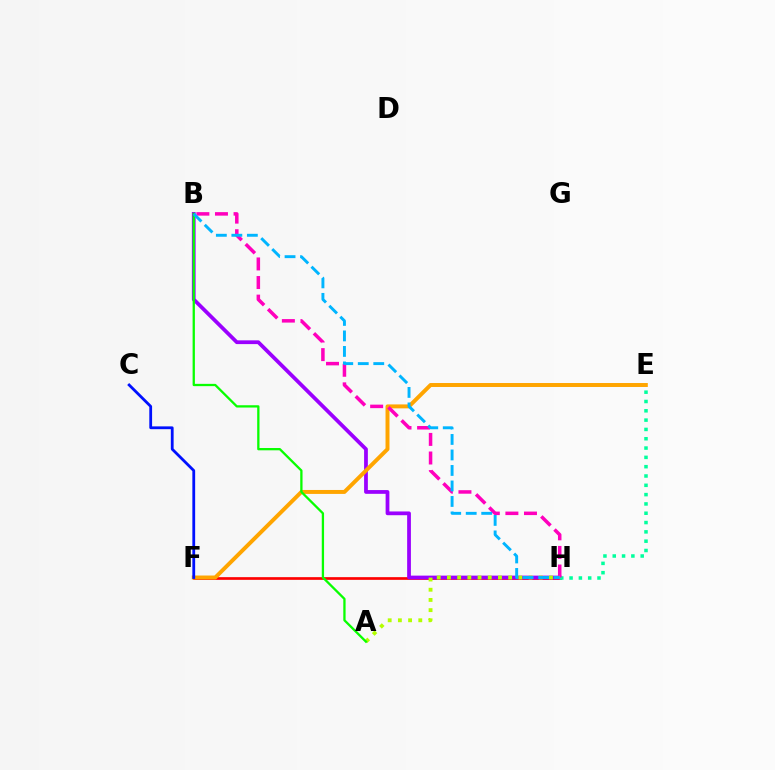{('F', 'H'): [{'color': '#ff0000', 'line_style': 'solid', 'thickness': 1.93}], ('B', 'H'): [{'color': '#9b00ff', 'line_style': 'solid', 'thickness': 2.7}, {'color': '#ff00bd', 'line_style': 'dashed', 'thickness': 2.53}, {'color': '#00b5ff', 'line_style': 'dashed', 'thickness': 2.11}], ('E', 'H'): [{'color': '#00ff9d', 'line_style': 'dotted', 'thickness': 2.53}], ('E', 'F'): [{'color': '#ffa500', 'line_style': 'solid', 'thickness': 2.84}], ('A', 'H'): [{'color': '#b3ff00', 'line_style': 'dotted', 'thickness': 2.77}], ('A', 'B'): [{'color': '#08ff00', 'line_style': 'solid', 'thickness': 1.65}], ('C', 'F'): [{'color': '#0010ff', 'line_style': 'solid', 'thickness': 2.01}]}